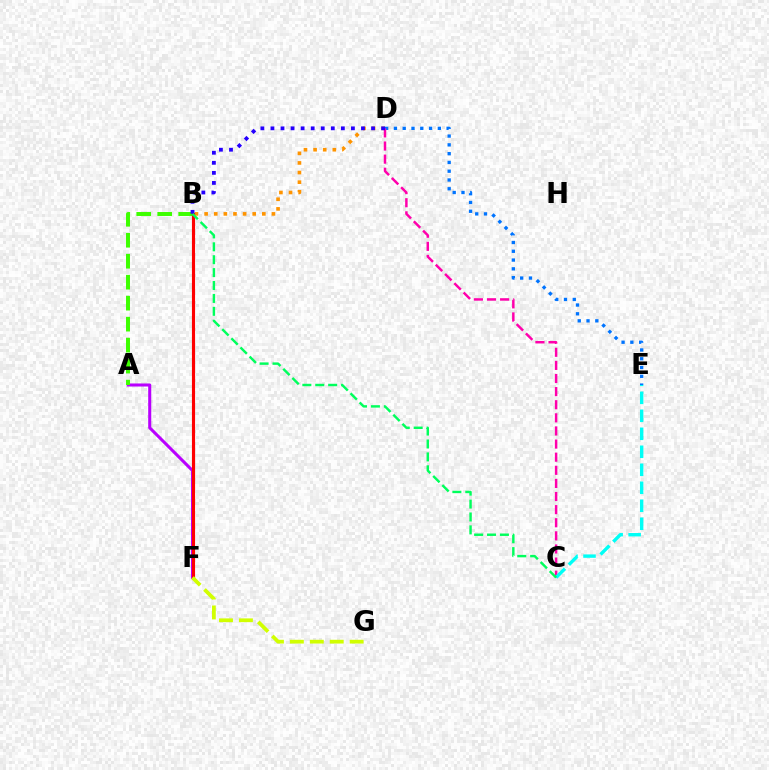{('A', 'F'): [{'color': '#b900ff', 'line_style': 'solid', 'thickness': 2.19}], ('B', 'D'): [{'color': '#ff9400', 'line_style': 'dotted', 'thickness': 2.61}, {'color': '#2500ff', 'line_style': 'dotted', 'thickness': 2.73}], ('A', 'B'): [{'color': '#3dff00', 'line_style': 'dashed', 'thickness': 2.85}], ('D', 'E'): [{'color': '#0074ff', 'line_style': 'dotted', 'thickness': 2.39}], ('B', 'F'): [{'color': '#ff0000', 'line_style': 'solid', 'thickness': 2.25}], ('C', 'D'): [{'color': '#ff00ac', 'line_style': 'dashed', 'thickness': 1.78}], ('C', 'E'): [{'color': '#00fff6', 'line_style': 'dashed', 'thickness': 2.44}], ('F', 'G'): [{'color': '#d1ff00', 'line_style': 'dashed', 'thickness': 2.71}], ('B', 'C'): [{'color': '#00ff5c', 'line_style': 'dashed', 'thickness': 1.75}]}